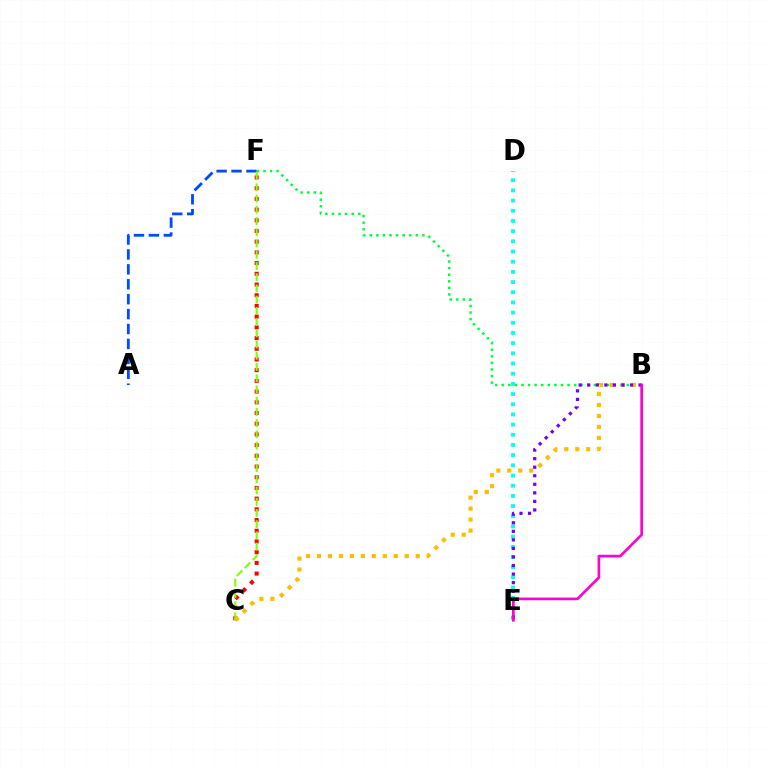{('D', 'E'): [{'color': '#00fff6', 'line_style': 'dotted', 'thickness': 2.77}], ('A', 'F'): [{'color': '#004bff', 'line_style': 'dashed', 'thickness': 2.03}], ('B', 'F'): [{'color': '#00ff39', 'line_style': 'dotted', 'thickness': 1.79}], ('C', 'F'): [{'color': '#ff0000', 'line_style': 'dotted', 'thickness': 2.91}, {'color': '#84ff00', 'line_style': 'dashed', 'thickness': 1.53}], ('B', 'C'): [{'color': '#ffbd00', 'line_style': 'dotted', 'thickness': 2.98}], ('B', 'E'): [{'color': '#7200ff', 'line_style': 'dotted', 'thickness': 2.32}, {'color': '#ff00cf', 'line_style': 'solid', 'thickness': 1.93}]}